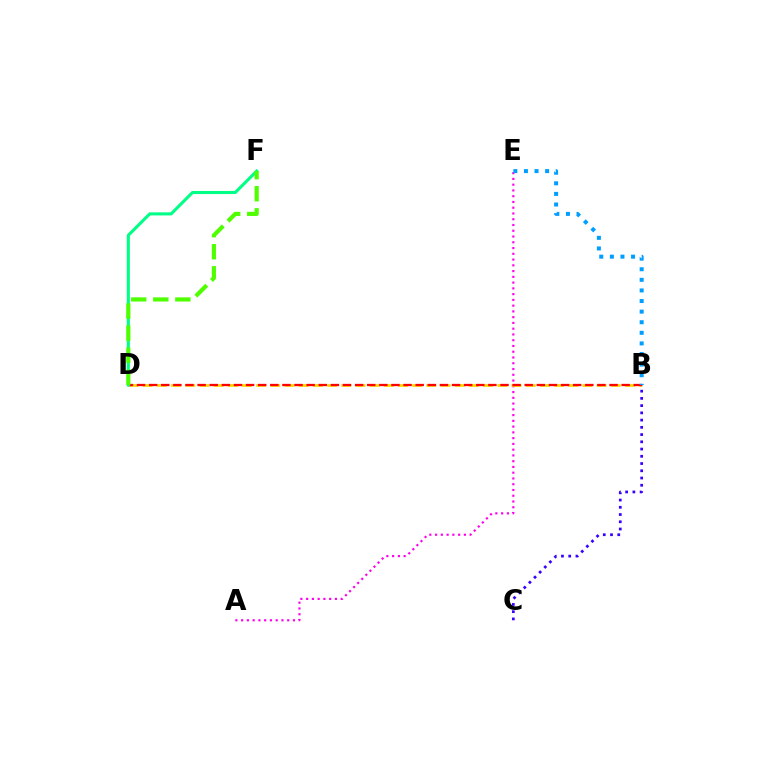{('A', 'E'): [{'color': '#ff00ed', 'line_style': 'dotted', 'thickness': 1.57}], ('B', 'D'): [{'color': '#ffd500', 'line_style': 'dashed', 'thickness': 1.93}, {'color': '#ff0000', 'line_style': 'dashed', 'thickness': 1.65}], ('B', 'C'): [{'color': '#3700ff', 'line_style': 'dotted', 'thickness': 1.97}], ('D', 'F'): [{'color': '#00ff86', 'line_style': 'solid', 'thickness': 2.21}, {'color': '#4fff00', 'line_style': 'dashed', 'thickness': 3.0}], ('B', 'E'): [{'color': '#009eff', 'line_style': 'dotted', 'thickness': 2.88}]}